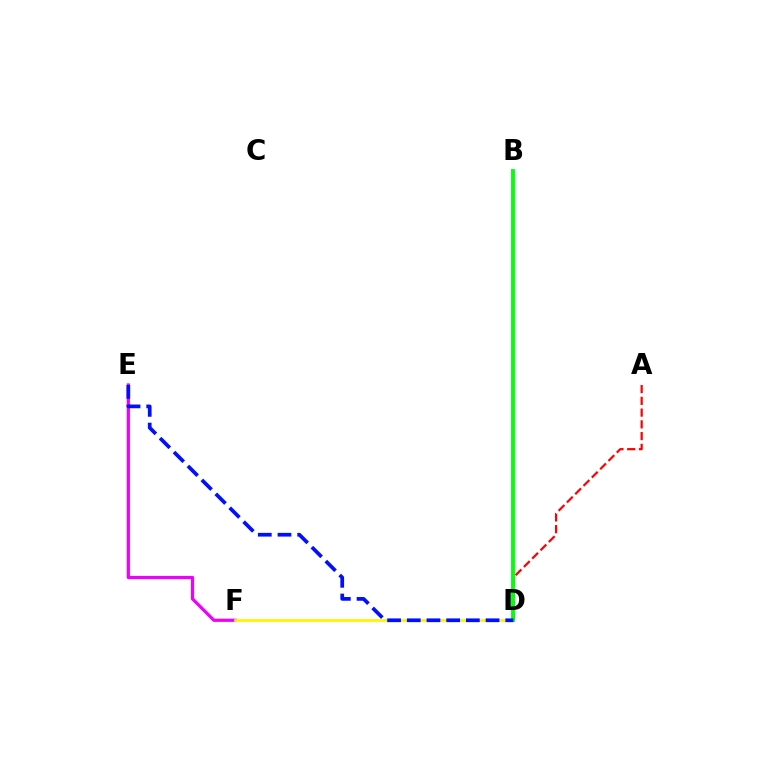{('E', 'F'): [{'color': '#ee00ff', 'line_style': 'solid', 'thickness': 2.31}], ('D', 'F'): [{'color': '#fcf500', 'line_style': 'solid', 'thickness': 1.94}], ('B', 'D'): [{'color': '#00fff6', 'line_style': 'solid', 'thickness': 2.76}, {'color': '#08ff00', 'line_style': 'solid', 'thickness': 2.59}], ('A', 'D'): [{'color': '#ff0000', 'line_style': 'dashed', 'thickness': 1.6}], ('D', 'E'): [{'color': '#0010ff', 'line_style': 'dashed', 'thickness': 2.68}]}